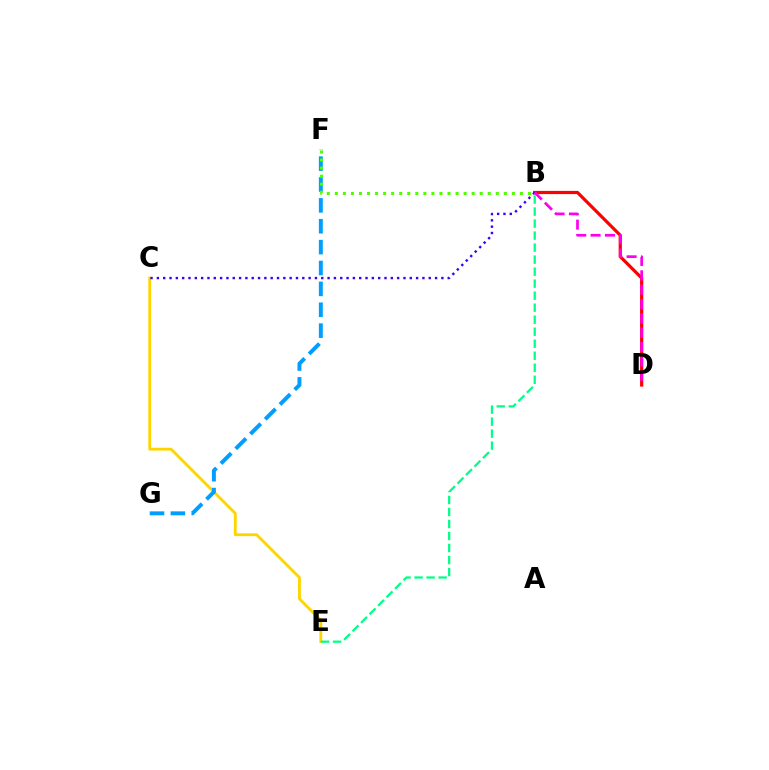{('B', 'D'): [{'color': '#ff0000', 'line_style': 'solid', 'thickness': 2.31}, {'color': '#ff00ed', 'line_style': 'dashed', 'thickness': 1.95}], ('C', 'E'): [{'color': '#ffd500', 'line_style': 'solid', 'thickness': 2.05}], ('B', 'E'): [{'color': '#00ff86', 'line_style': 'dashed', 'thickness': 1.63}], ('F', 'G'): [{'color': '#009eff', 'line_style': 'dashed', 'thickness': 2.84}], ('B', 'F'): [{'color': '#4fff00', 'line_style': 'dotted', 'thickness': 2.19}], ('B', 'C'): [{'color': '#3700ff', 'line_style': 'dotted', 'thickness': 1.72}]}